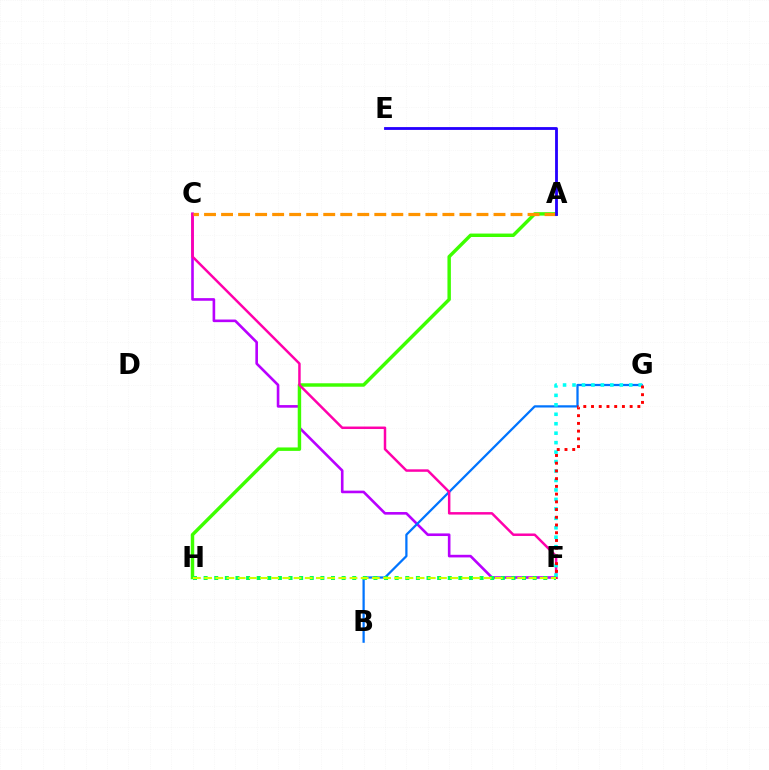{('C', 'F'): [{'color': '#b900ff', 'line_style': 'solid', 'thickness': 1.89}, {'color': '#ff00ac', 'line_style': 'solid', 'thickness': 1.79}], ('B', 'G'): [{'color': '#0074ff', 'line_style': 'solid', 'thickness': 1.62}], ('A', 'H'): [{'color': '#3dff00', 'line_style': 'solid', 'thickness': 2.48}], ('F', 'G'): [{'color': '#00fff6', 'line_style': 'dotted', 'thickness': 2.57}, {'color': '#ff0000', 'line_style': 'dotted', 'thickness': 2.1}], ('A', 'C'): [{'color': '#ff9400', 'line_style': 'dashed', 'thickness': 2.31}], ('F', 'H'): [{'color': '#00ff5c', 'line_style': 'dotted', 'thickness': 2.88}, {'color': '#d1ff00', 'line_style': 'dashed', 'thickness': 1.52}], ('A', 'E'): [{'color': '#2500ff', 'line_style': 'solid', 'thickness': 2.03}]}